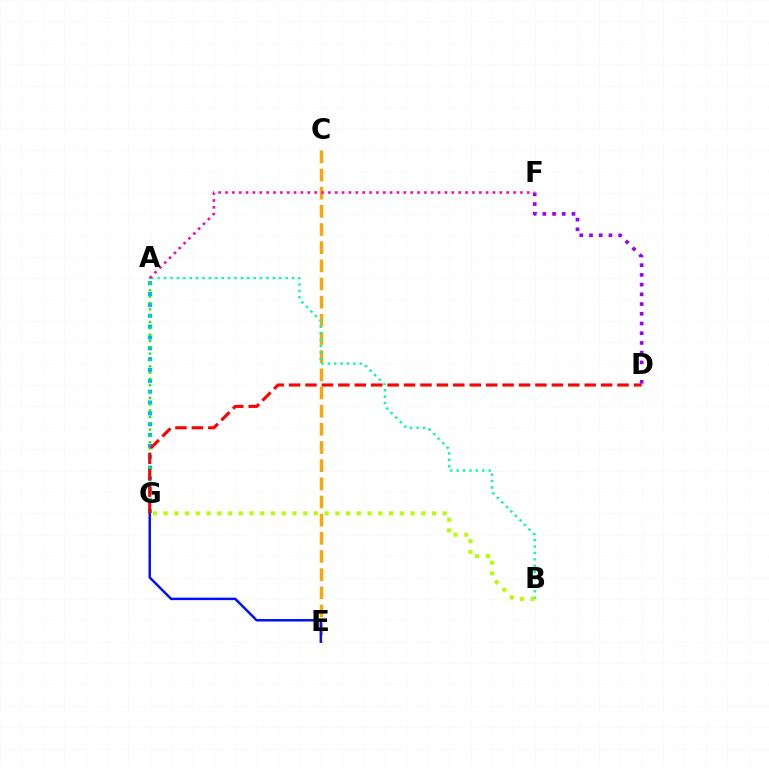{('A', 'G'): [{'color': '#00b5ff', 'line_style': 'dotted', 'thickness': 2.95}, {'color': '#08ff00', 'line_style': 'dotted', 'thickness': 1.72}], ('C', 'E'): [{'color': '#ffa500', 'line_style': 'dashed', 'thickness': 2.47}], ('A', 'B'): [{'color': '#00ff9d', 'line_style': 'dotted', 'thickness': 1.74}], ('E', 'G'): [{'color': '#0010ff', 'line_style': 'solid', 'thickness': 1.78}], ('D', 'F'): [{'color': '#9b00ff', 'line_style': 'dotted', 'thickness': 2.64}], ('A', 'F'): [{'color': '#ff00bd', 'line_style': 'dotted', 'thickness': 1.86}], ('B', 'G'): [{'color': '#b3ff00', 'line_style': 'dotted', 'thickness': 2.92}], ('D', 'G'): [{'color': '#ff0000', 'line_style': 'dashed', 'thickness': 2.23}]}